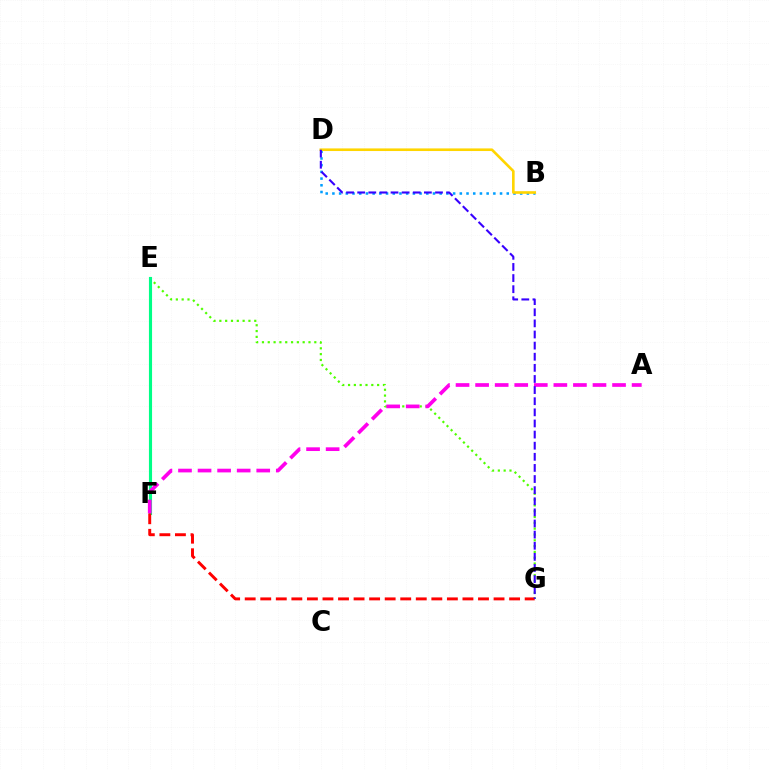{('E', 'G'): [{'color': '#4fff00', 'line_style': 'dotted', 'thickness': 1.58}], ('E', 'F'): [{'color': '#00ff86', 'line_style': 'solid', 'thickness': 2.25}], ('B', 'D'): [{'color': '#009eff', 'line_style': 'dotted', 'thickness': 1.82}, {'color': '#ffd500', 'line_style': 'solid', 'thickness': 1.89}], ('F', 'G'): [{'color': '#ff0000', 'line_style': 'dashed', 'thickness': 2.11}], ('A', 'F'): [{'color': '#ff00ed', 'line_style': 'dashed', 'thickness': 2.66}], ('D', 'G'): [{'color': '#3700ff', 'line_style': 'dashed', 'thickness': 1.51}]}